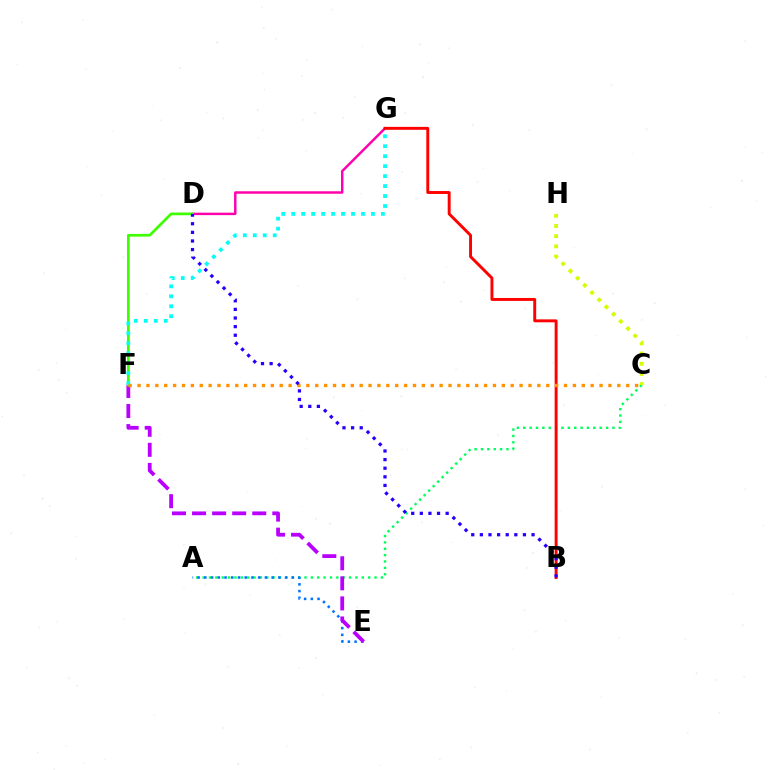{('D', 'G'): [{'color': '#ff00ac', 'line_style': 'solid', 'thickness': 1.77}], ('A', 'C'): [{'color': '#00ff5c', 'line_style': 'dotted', 'thickness': 1.73}], ('A', 'E'): [{'color': '#0074ff', 'line_style': 'dotted', 'thickness': 1.83}], ('E', 'F'): [{'color': '#b900ff', 'line_style': 'dashed', 'thickness': 2.73}], ('D', 'F'): [{'color': '#3dff00', 'line_style': 'solid', 'thickness': 1.95}], ('F', 'G'): [{'color': '#00fff6', 'line_style': 'dotted', 'thickness': 2.71}], ('B', 'G'): [{'color': '#ff0000', 'line_style': 'solid', 'thickness': 2.1}], ('C', 'F'): [{'color': '#ff9400', 'line_style': 'dotted', 'thickness': 2.41}], ('C', 'H'): [{'color': '#d1ff00', 'line_style': 'dotted', 'thickness': 2.77}], ('B', 'D'): [{'color': '#2500ff', 'line_style': 'dotted', 'thickness': 2.34}]}